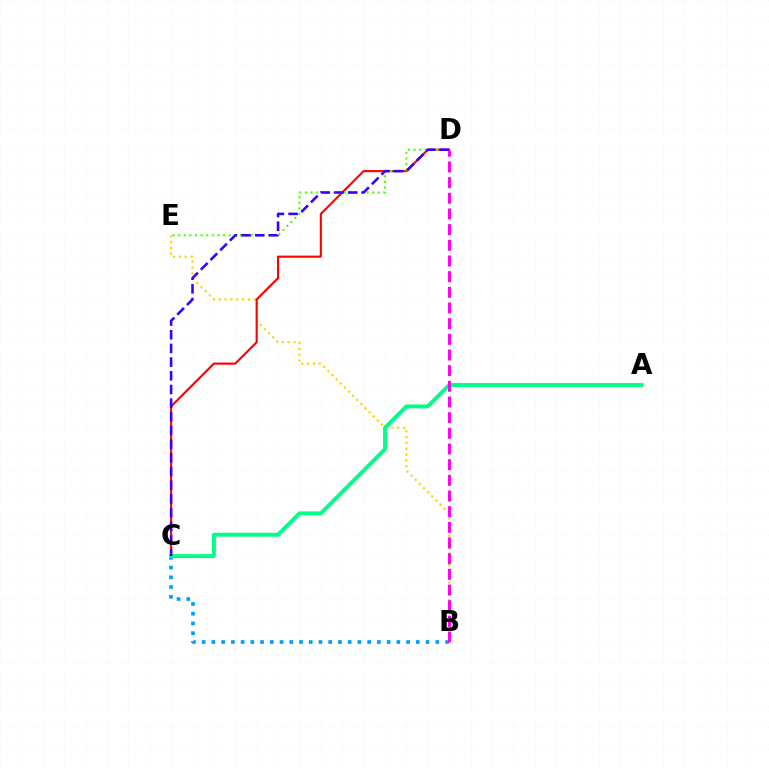{('B', 'E'): [{'color': '#ffd500', 'line_style': 'dotted', 'thickness': 1.58}], ('C', 'D'): [{'color': '#ff0000', 'line_style': 'solid', 'thickness': 1.52}, {'color': '#3700ff', 'line_style': 'dashed', 'thickness': 1.86}], ('B', 'C'): [{'color': '#009eff', 'line_style': 'dotted', 'thickness': 2.65}], ('D', 'E'): [{'color': '#4fff00', 'line_style': 'dotted', 'thickness': 1.52}], ('A', 'C'): [{'color': '#00ff86', 'line_style': 'solid', 'thickness': 2.82}], ('B', 'D'): [{'color': '#ff00ed', 'line_style': 'dashed', 'thickness': 2.13}]}